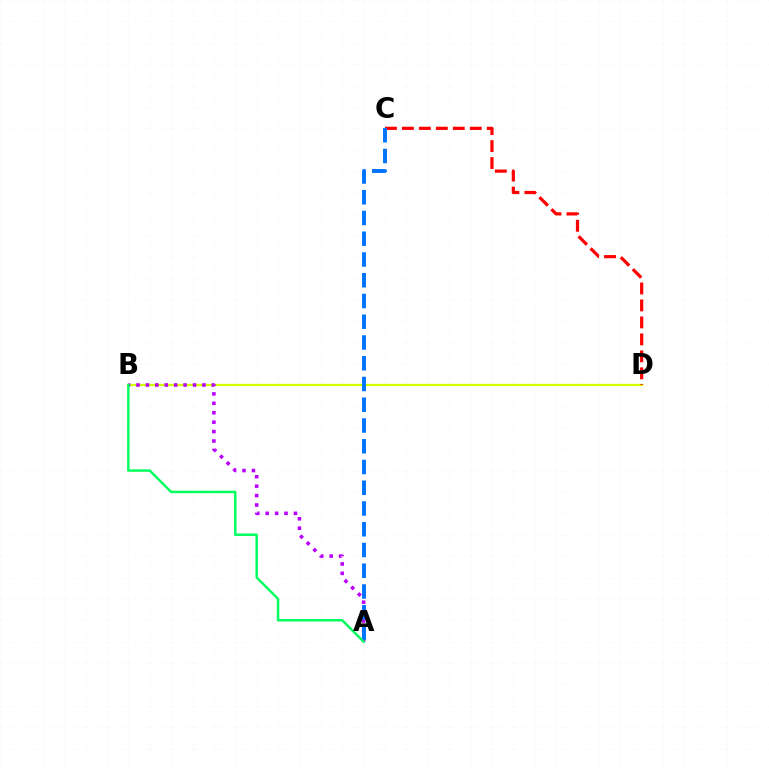{('B', 'D'): [{'color': '#d1ff00', 'line_style': 'solid', 'thickness': 1.66}], ('C', 'D'): [{'color': '#ff0000', 'line_style': 'dashed', 'thickness': 2.31}], ('A', 'B'): [{'color': '#b900ff', 'line_style': 'dotted', 'thickness': 2.56}, {'color': '#00ff5c', 'line_style': 'solid', 'thickness': 1.76}], ('A', 'C'): [{'color': '#0074ff', 'line_style': 'dashed', 'thickness': 2.82}]}